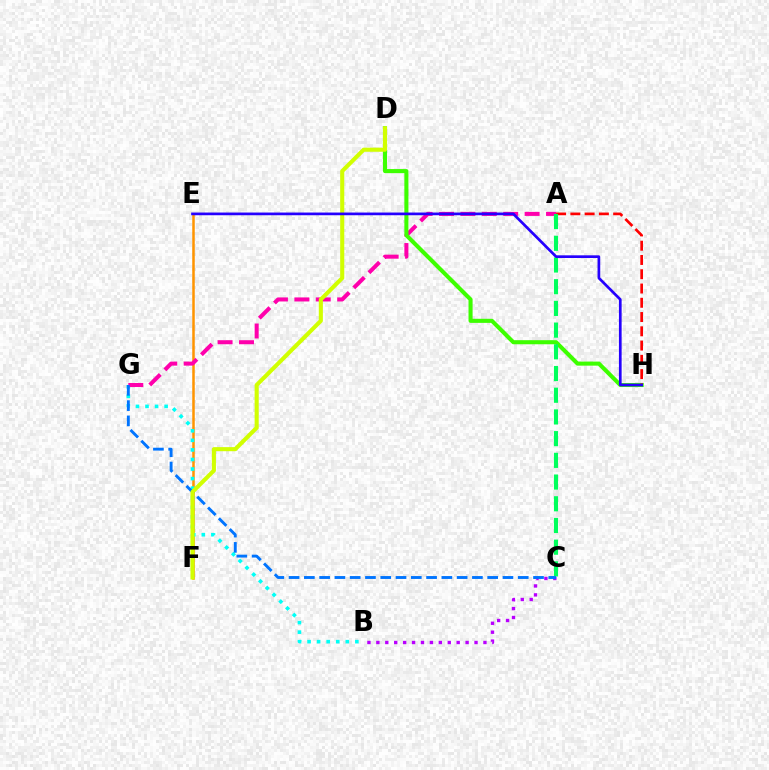{('E', 'F'): [{'color': '#ff9400', 'line_style': 'solid', 'thickness': 1.8}], ('B', 'G'): [{'color': '#00fff6', 'line_style': 'dotted', 'thickness': 2.6}], ('A', 'G'): [{'color': '#ff00ac', 'line_style': 'dashed', 'thickness': 2.91}], ('D', 'H'): [{'color': '#3dff00', 'line_style': 'solid', 'thickness': 2.94}], ('B', 'C'): [{'color': '#b900ff', 'line_style': 'dotted', 'thickness': 2.42}], ('A', 'H'): [{'color': '#ff0000', 'line_style': 'dashed', 'thickness': 1.94}], ('A', 'C'): [{'color': '#00ff5c', 'line_style': 'dashed', 'thickness': 2.95}], ('C', 'G'): [{'color': '#0074ff', 'line_style': 'dashed', 'thickness': 2.08}], ('D', 'F'): [{'color': '#d1ff00', 'line_style': 'solid', 'thickness': 2.94}], ('E', 'H'): [{'color': '#2500ff', 'line_style': 'solid', 'thickness': 1.94}]}